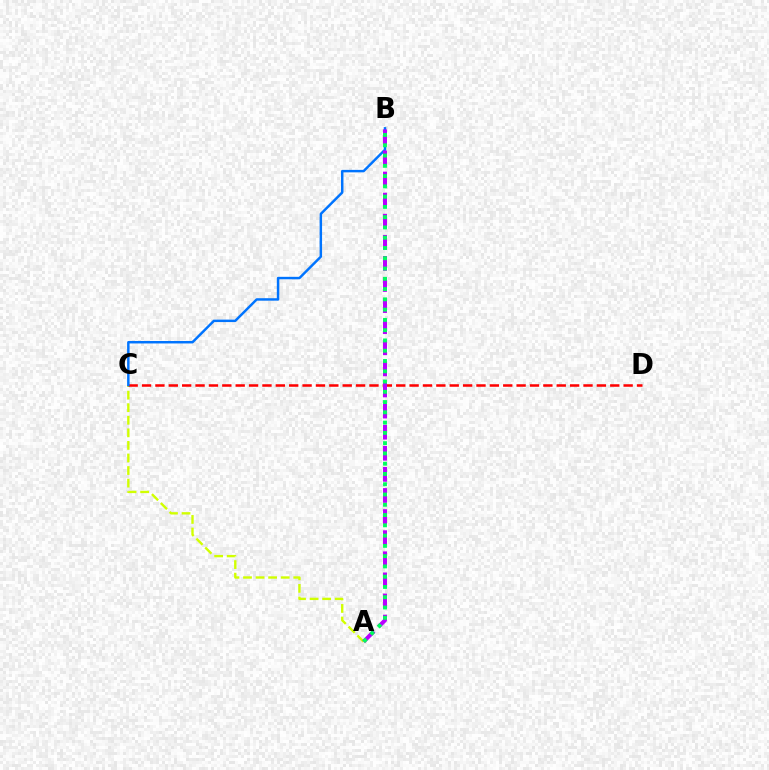{('A', 'C'): [{'color': '#d1ff00', 'line_style': 'dashed', 'thickness': 1.71}], ('C', 'D'): [{'color': '#ff0000', 'line_style': 'dashed', 'thickness': 1.82}], ('B', 'C'): [{'color': '#0074ff', 'line_style': 'solid', 'thickness': 1.78}], ('A', 'B'): [{'color': '#b900ff', 'line_style': 'dashed', 'thickness': 2.87}, {'color': '#00ff5c', 'line_style': 'dotted', 'thickness': 2.79}]}